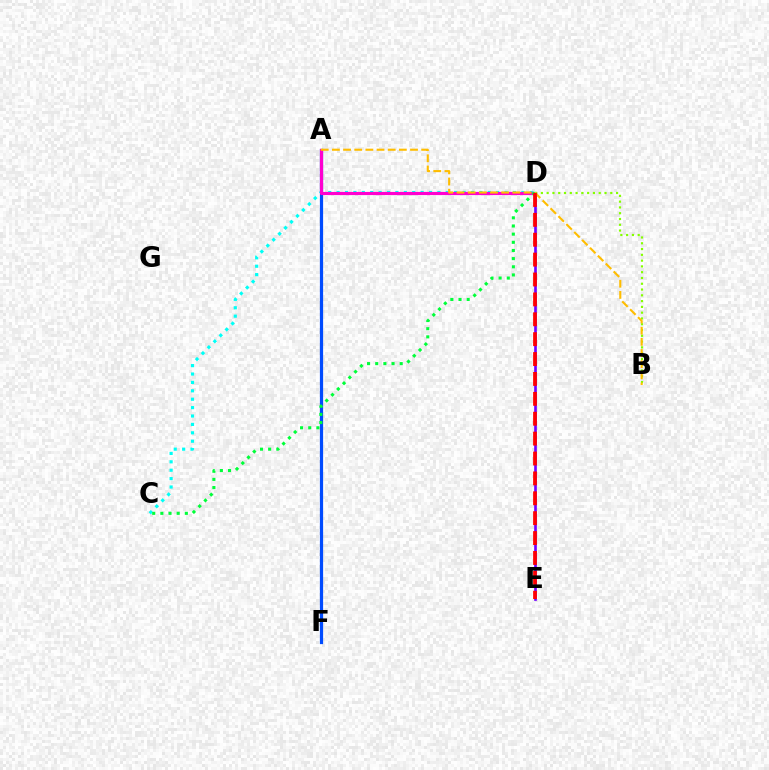{('C', 'D'): [{'color': '#00fff6', 'line_style': 'dotted', 'thickness': 2.28}, {'color': '#00ff39', 'line_style': 'dotted', 'thickness': 2.22}], ('A', 'F'): [{'color': '#004bff', 'line_style': 'solid', 'thickness': 2.32}], ('D', 'E'): [{'color': '#7200ff', 'line_style': 'solid', 'thickness': 1.92}, {'color': '#ff0000', 'line_style': 'dashed', 'thickness': 2.7}], ('A', 'D'): [{'color': '#ff00cf', 'line_style': 'solid', 'thickness': 2.29}], ('B', 'D'): [{'color': '#84ff00', 'line_style': 'dotted', 'thickness': 1.57}], ('A', 'B'): [{'color': '#ffbd00', 'line_style': 'dashed', 'thickness': 1.52}]}